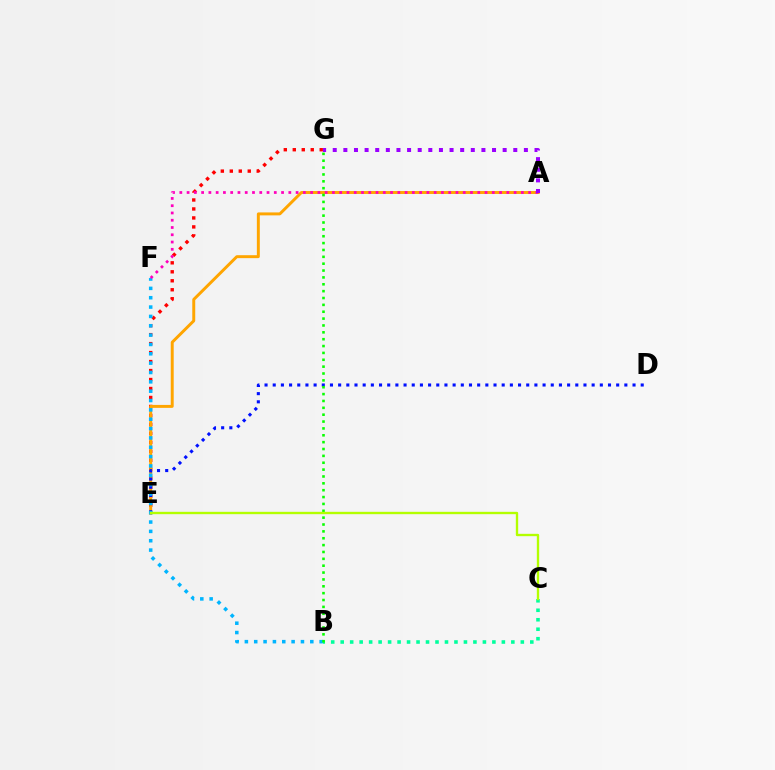{('E', 'G'): [{'color': '#ff0000', 'line_style': 'dotted', 'thickness': 2.44}], ('A', 'E'): [{'color': '#ffa500', 'line_style': 'solid', 'thickness': 2.12}], ('D', 'E'): [{'color': '#0010ff', 'line_style': 'dotted', 'thickness': 2.22}], ('B', 'F'): [{'color': '#00b5ff', 'line_style': 'dotted', 'thickness': 2.54}], ('B', 'C'): [{'color': '#00ff9d', 'line_style': 'dotted', 'thickness': 2.58}], ('A', 'F'): [{'color': '#ff00bd', 'line_style': 'dotted', 'thickness': 1.97}], ('B', 'G'): [{'color': '#08ff00', 'line_style': 'dotted', 'thickness': 1.86}], ('A', 'G'): [{'color': '#9b00ff', 'line_style': 'dotted', 'thickness': 2.89}], ('C', 'E'): [{'color': '#b3ff00', 'line_style': 'solid', 'thickness': 1.69}]}